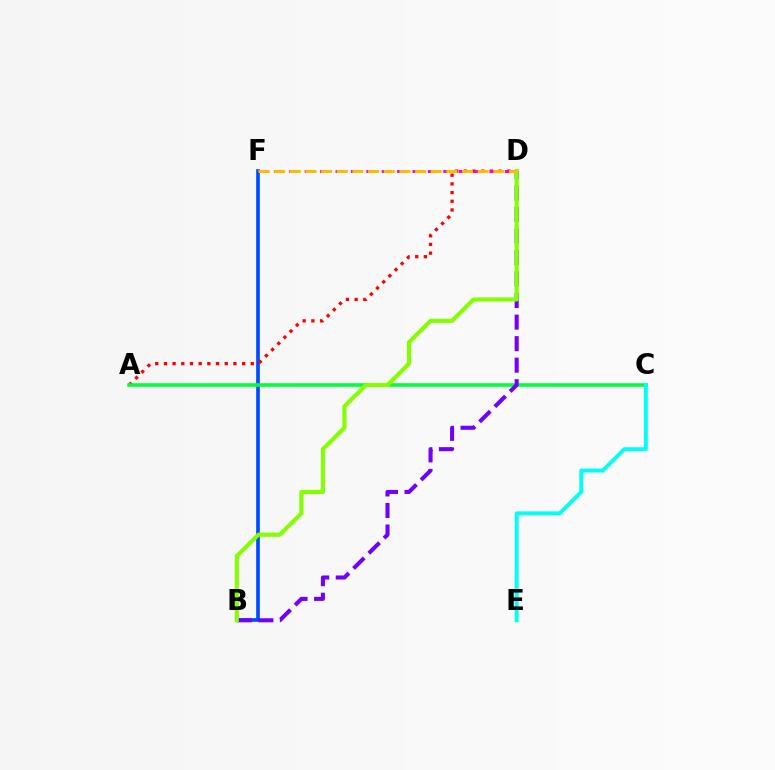{('B', 'F'): [{'color': '#004bff', 'line_style': 'solid', 'thickness': 2.65}], ('A', 'D'): [{'color': '#ff0000', 'line_style': 'dotted', 'thickness': 2.36}], ('A', 'C'): [{'color': '#00ff39', 'line_style': 'solid', 'thickness': 2.57}], ('B', 'D'): [{'color': '#7200ff', 'line_style': 'dashed', 'thickness': 2.92}, {'color': '#84ff00', 'line_style': 'solid', 'thickness': 2.97}], ('D', 'F'): [{'color': '#ff00cf', 'line_style': 'dashed', 'thickness': 2.09}, {'color': '#ffbd00', 'line_style': 'dashed', 'thickness': 2.13}], ('C', 'E'): [{'color': '#00fff6', 'line_style': 'solid', 'thickness': 2.83}]}